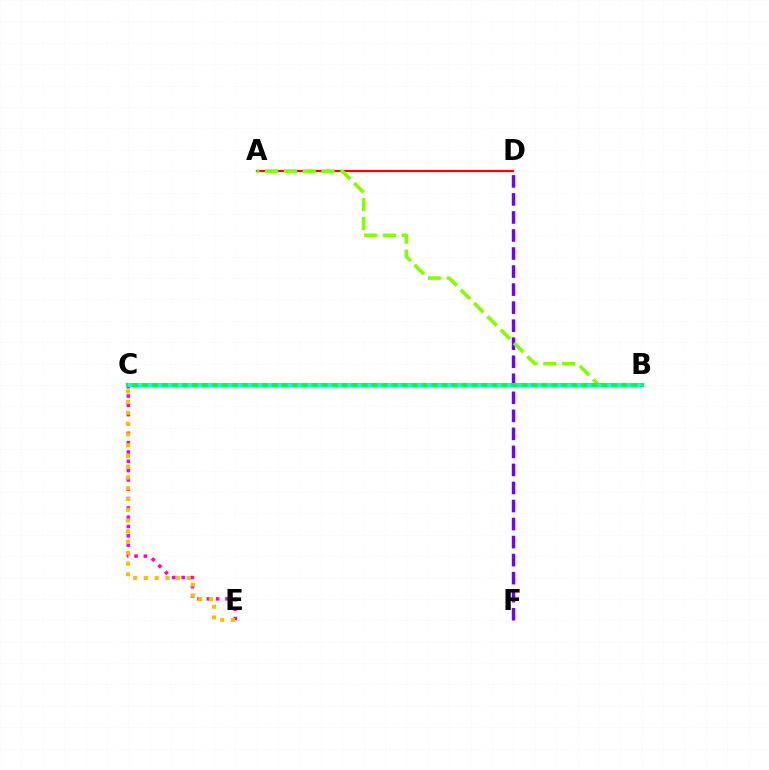{('A', 'D'): [{'color': '#ff0000', 'line_style': 'solid', 'thickness': 1.61}], ('D', 'F'): [{'color': '#7200ff', 'line_style': 'dashed', 'thickness': 2.45}], ('B', 'C'): [{'color': '#004bff', 'line_style': 'dotted', 'thickness': 1.78}, {'color': '#00ff39', 'line_style': 'solid', 'thickness': 2.96}, {'color': '#00fff6', 'line_style': 'dotted', 'thickness': 2.71}], ('C', 'E'): [{'color': '#ff00cf', 'line_style': 'dotted', 'thickness': 2.53}, {'color': '#ffbd00', 'line_style': 'dotted', 'thickness': 2.92}], ('A', 'B'): [{'color': '#84ff00', 'line_style': 'dashed', 'thickness': 2.56}]}